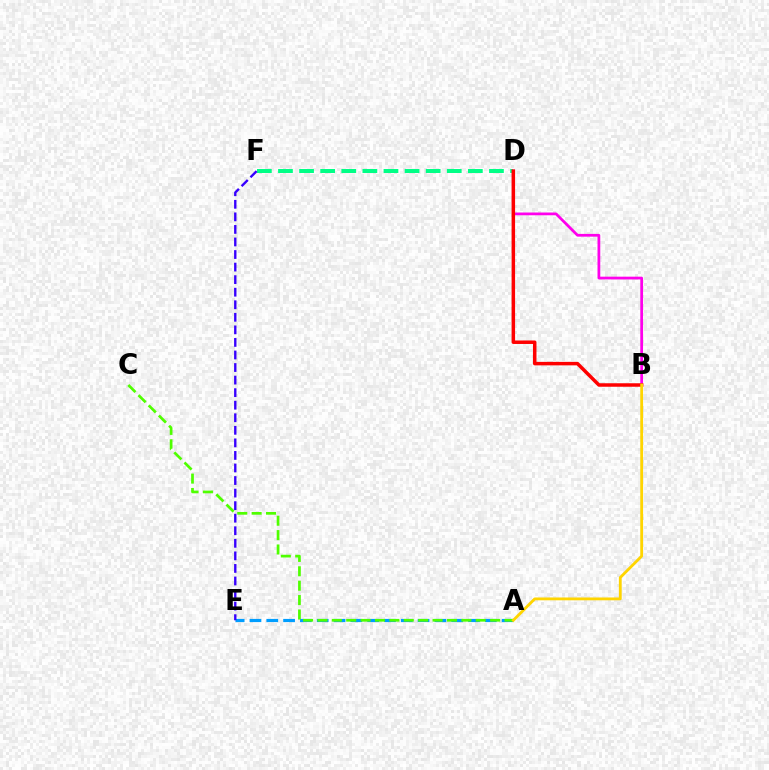{('D', 'F'): [{'color': '#00ff86', 'line_style': 'dashed', 'thickness': 2.87}], ('B', 'D'): [{'color': '#ff00ed', 'line_style': 'solid', 'thickness': 1.98}, {'color': '#ff0000', 'line_style': 'solid', 'thickness': 2.51}], ('A', 'E'): [{'color': '#009eff', 'line_style': 'dashed', 'thickness': 2.28}], ('A', 'C'): [{'color': '#4fff00', 'line_style': 'dashed', 'thickness': 1.96}], ('A', 'B'): [{'color': '#ffd500', 'line_style': 'solid', 'thickness': 2.03}], ('E', 'F'): [{'color': '#3700ff', 'line_style': 'dashed', 'thickness': 1.71}]}